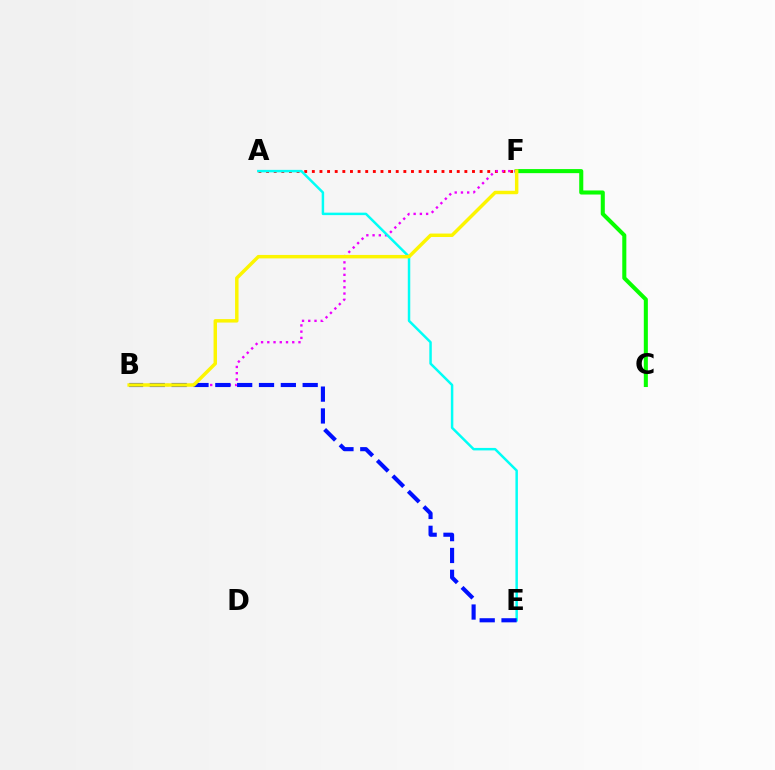{('A', 'F'): [{'color': '#ff0000', 'line_style': 'dotted', 'thickness': 2.07}], ('C', 'F'): [{'color': '#08ff00', 'line_style': 'solid', 'thickness': 2.92}], ('B', 'F'): [{'color': '#ee00ff', 'line_style': 'dotted', 'thickness': 1.69}, {'color': '#fcf500', 'line_style': 'solid', 'thickness': 2.49}], ('A', 'E'): [{'color': '#00fff6', 'line_style': 'solid', 'thickness': 1.78}], ('B', 'E'): [{'color': '#0010ff', 'line_style': 'dashed', 'thickness': 2.97}]}